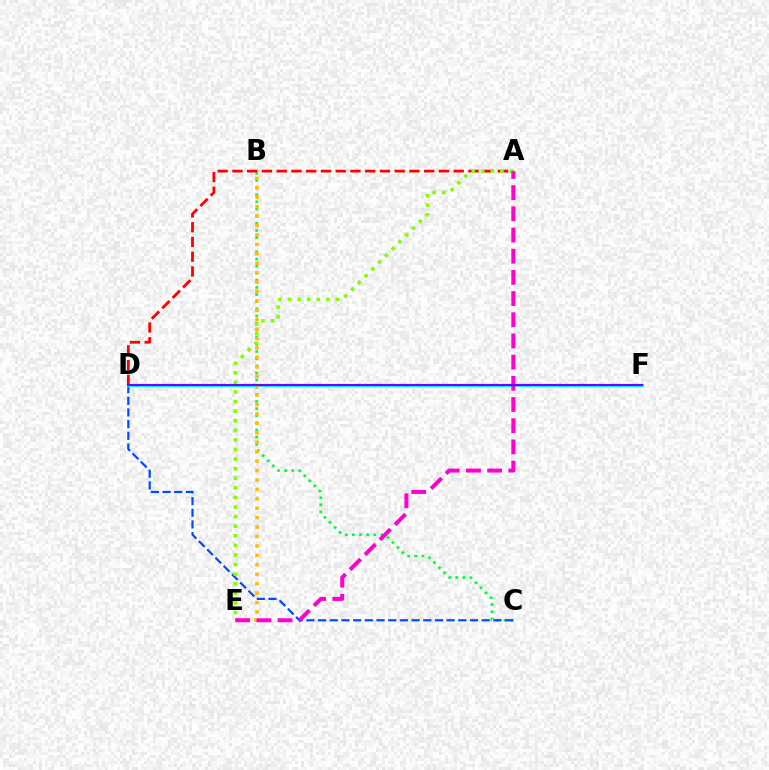{('B', 'C'): [{'color': '#00ff39', 'line_style': 'dotted', 'thickness': 1.94}], ('A', 'D'): [{'color': '#ff0000', 'line_style': 'dashed', 'thickness': 2.0}], ('C', 'D'): [{'color': '#004bff', 'line_style': 'dashed', 'thickness': 1.59}], ('D', 'F'): [{'color': '#00fff6', 'line_style': 'solid', 'thickness': 2.19}, {'color': '#7200ff', 'line_style': 'solid', 'thickness': 1.54}], ('A', 'E'): [{'color': '#84ff00', 'line_style': 'dotted', 'thickness': 2.61}, {'color': '#ff00cf', 'line_style': 'dashed', 'thickness': 2.88}], ('B', 'E'): [{'color': '#ffbd00', 'line_style': 'dotted', 'thickness': 2.56}]}